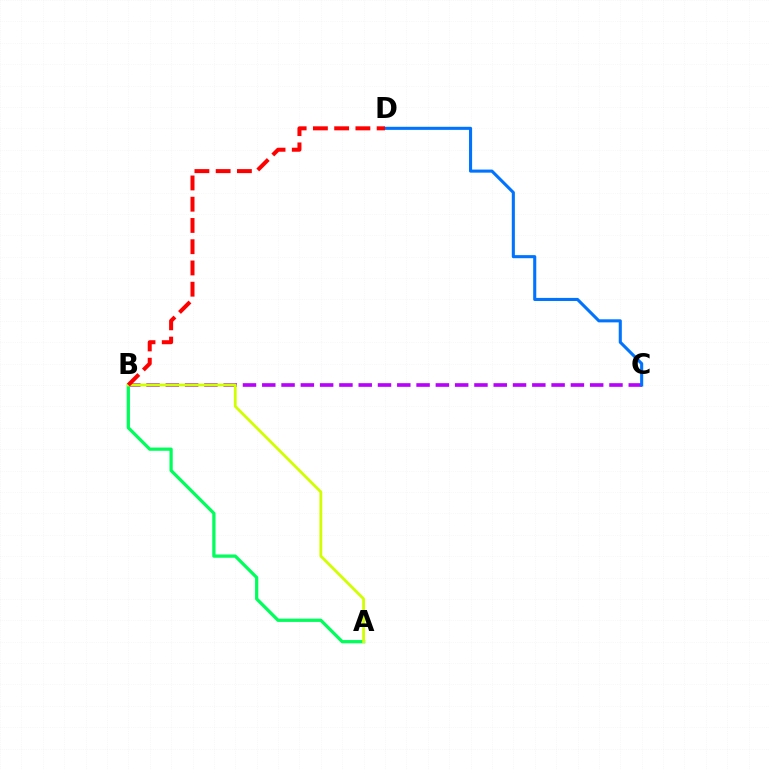{('B', 'C'): [{'color': '#b900ff', 'line_style': 'dashed', 'thickness': 2.62}], ('A', 'B'): [{'color': '#00ff5c', 'line_style': 'solid', 'thickness': 2.34}, {'color': '#d1ff00', 'line_style': 'solid', 'thickness': 2.01}], ('C', 'D'): [{'color': '#0074ff', 'line_style': 'solid', 'thickness': 2.22}], ('B', 'D'): [{'color': '#ff0000', 'line_style': 'dashed', 'thickness': 2.89}]}